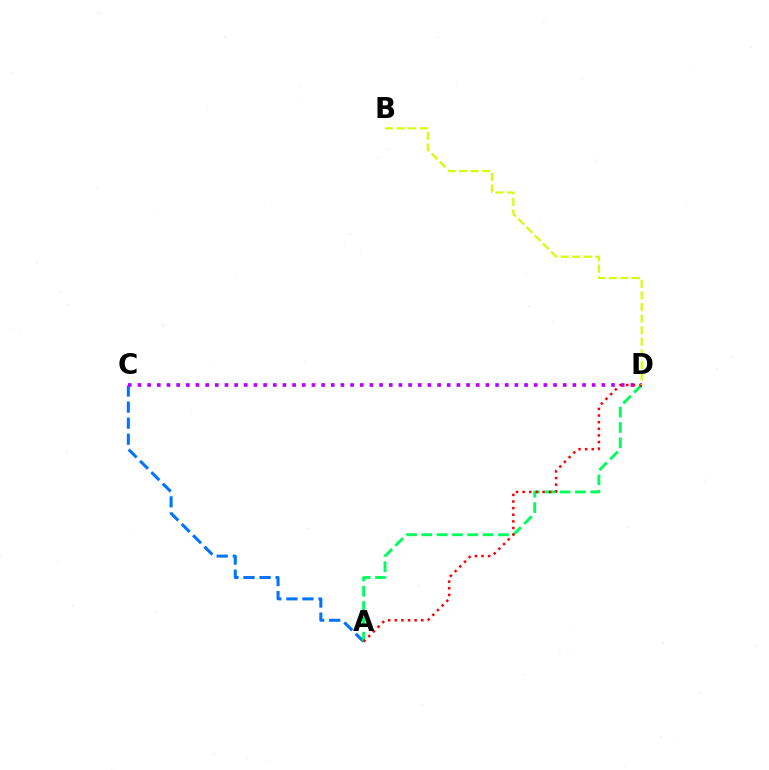{('A', 'C'): [{'color': '#0074ff', 'line_style': 'dashed', 'thickness': 2.18}], ('A', 'D'): [{'color': '#00ff5c', 'line_style': 'dashed', 'thickness': 2.08}, {'color': '#ff0000', 'line_style': 'dotted', 'thickness': 1.8}], ('C', 'D'): [{'color': '#b900ff', 'line_style': 'dotted', 'thickness': 2.63}], ('B', 'D'): [{'color': '#d1ff00', 'line_style': 'dashed', 'thickness': 1.57}]}